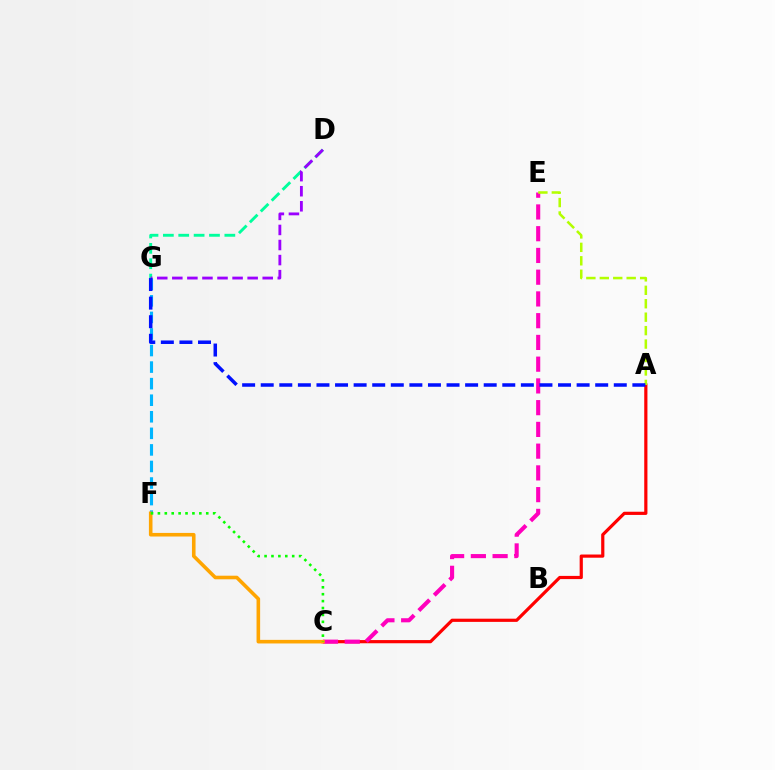{('F', 'G'): [{'color': '#00b5ff', 'line_style': 'dashed', 'thickness': 2.25}], ('A', 'C'): [{'color': '#ff0000', 'line_style': 'solid', 'thickness': 2.3}], ('C', 'E'): [{'color': '#ff00bd', 'line_style': 'dashed', 'thickness': 2.95}], ('D', 'G'): [{'color': '#00ff9d', 'line_style': 'dashed', 'thickness': 2.09}, {'color': '#9b00ff', 'line_style': 'dashed', 'thickness': 2.05}], ('C', 'F'): [{'color': '#ffa500', 'line_style': 'solid', 'thickness': 2.58}, {'color': '#08ff00', 'line_style': 'dotted', 'thickness': 1.88}], ('A', 'E'): [{'color': '#b3ff00', 'line_style': 'dashed', 'thickness': 1.83}], ('A', 'G'): [{'color': '#0010ff', 'line_style': 'dashed', 'thickness': 2.52}]}